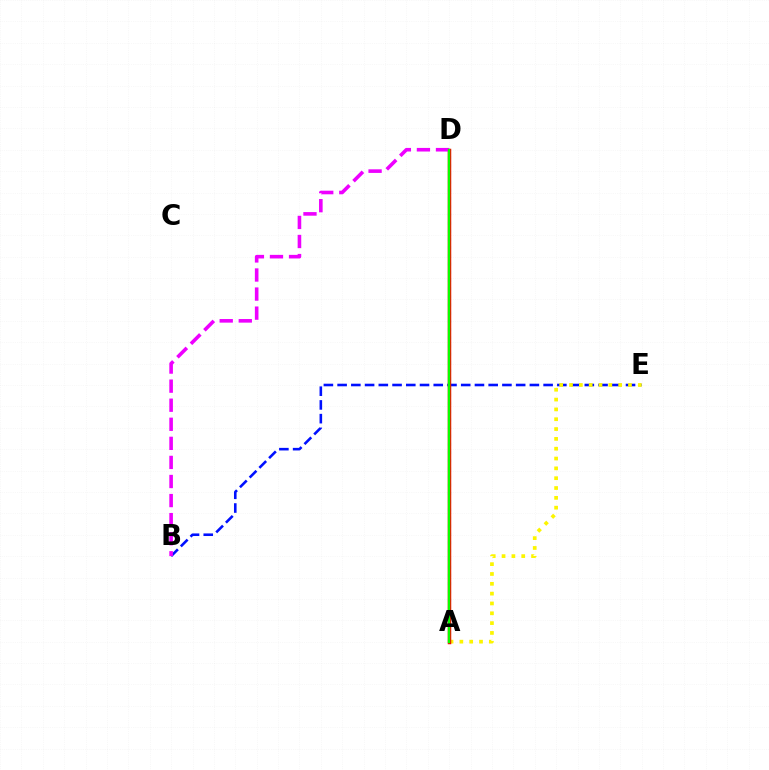{('B', 'E'): [{'color': '#0010ff', 'line_style': 'dashed', 'thickness': 1.87}], ('A', 'E'): [{'color': '#fcf500', 'line_style': 'dotted', 'thickness': 2.67}], ('A', 'D'): [{'color': '#00fff6', 'line_style': 'dotted', 'thickness': 2.23}, {'color': '#ff0000', 'line_style': 'solid', 'thickness': 2.51}, {'color': '#08ff00', 'line_style': 'solid', 'thickness': 1.72}], ('B', 'D'): [{'color': '#ee00ff', 'line_style': 'dashed', 'thickness': 2.59}]}